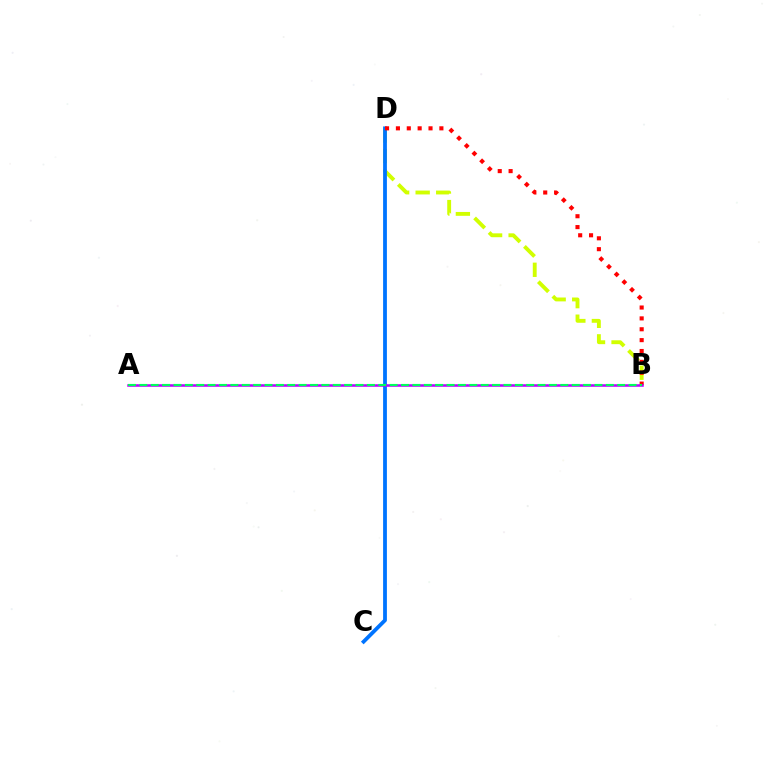{('B', 'D'): [{'color': '#d1ff00', 'line_style': 'dashed', 'thickness': 2.79}, {'color': '#ff0000', 'line_style': 'dotted', 'thickness': 2.95}], ('C', 'D'): [{'color': '#0074ff', 'line_style': 'solid', 'thickness': 2.73}], ('A', 'B'): [{'color': '#b900ff', 'line_style': 'solid', 'thickness': 1.82}, {'color': '#00ff5c', 'line_style': 'dashed', 'thickness': 1.55}]}